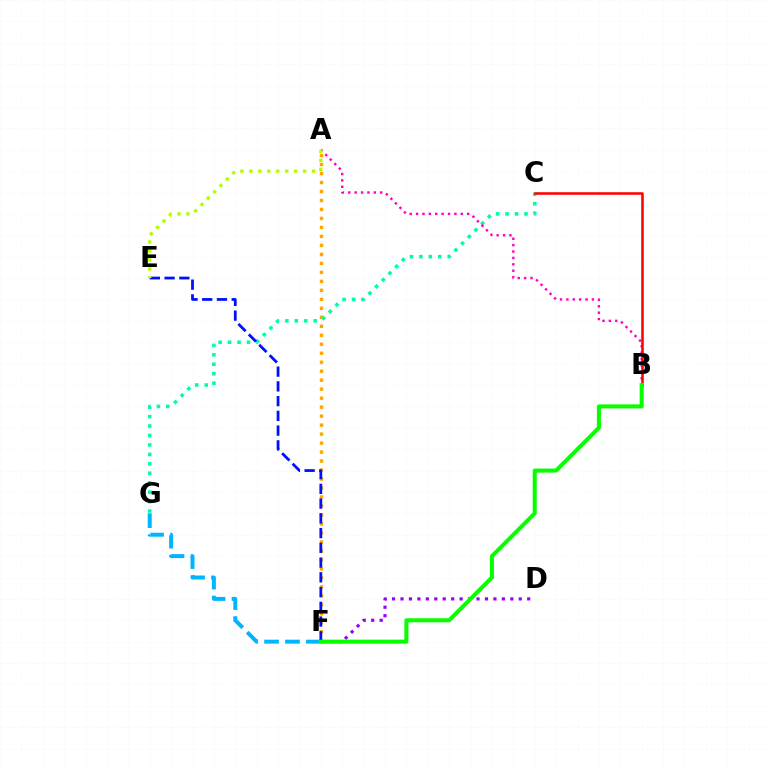{('A', 'F'): [{'color': '#ffa500', 'line_style': 'dotted', 'thickness': 2.44}], ('D', 'F'): [{'color': '#9b00ff', 'line_style': 'dotted', 'thickness': 2.3}], ('C', 'G'): [{'color': '#00ff9d', 'line_style': 'dotted', 'thickness': 2.57}], ('A', 'B'): [{'color': '#ff00bd', 'line_style': 'dotted', 'thickness': 1.74}], ('F', 'G'): [{'color': '#00b5ff', 'line_style': 'dashed', 'thickness': 2.84}], ('E', 'F'): [{'color': '#0010ff', 'line_style': 'dashed', 'thickness': 2.0}], ('B', 'C'): [{'color': '#ff0000', 'line_style': 'solid', 'thickness': 1.84}], ('A', 'E'): [{'color': '#b3ff00', 'line_style': 'dotted', 'thickness': 2.44}], ('B', 'F'): [{'color': '#08ff00', 'line_style': 'solid', 'thickness': 2.91}]}